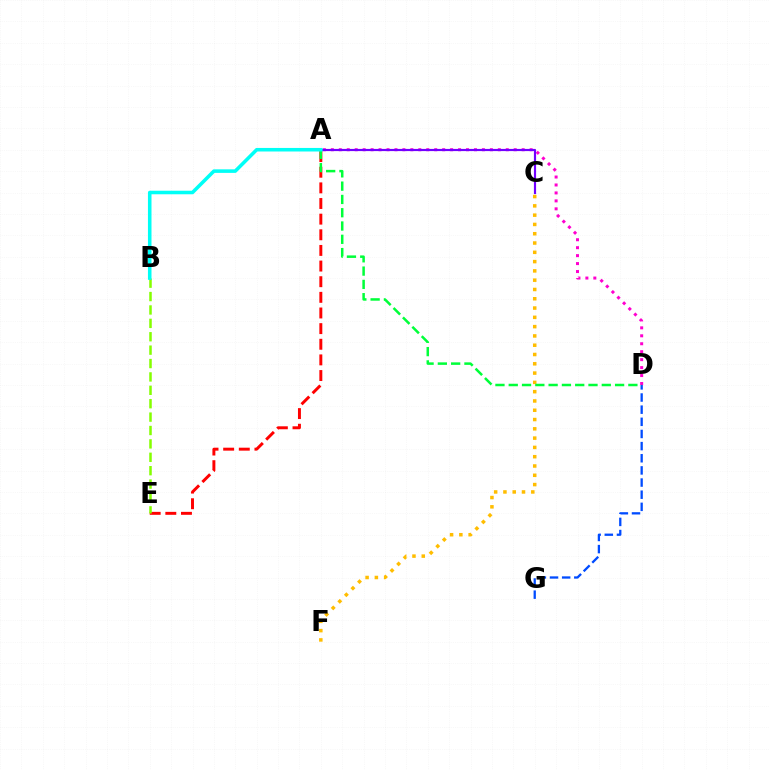{('A', 'D'): [{'color': '#ff00cf', 'line_style': 'dotted', 'thickness': 2.16}, {'color': '#00ff39', 'line_style': 'dashed', 'thickness': 1.81}], ('A', 'C'): [{'color': '#7200ff', 'line_style': 'solid', 'thickness': 1.57}], ('D', 'G'): [{'color': '#004bff', 'line_style': 'dashed', 'thickness': 1.65}], ('A', 'E'): [{'color': '#ff0000', 'line_style': 'dashed', 'thickness': 2.12}], ('B', 'E'): [{'color': '#84ff00', 'line_style': 'dashed', 'thickness': 1.82}], ('C', 'F'): [{'color': '#ffbd00', 'line_style': 'dotted', 'thickness': 2.52}], ('A', 'B'): [{'color': '#00fff6', 'line_style': 'solid', 'thickness': 2.56}]}